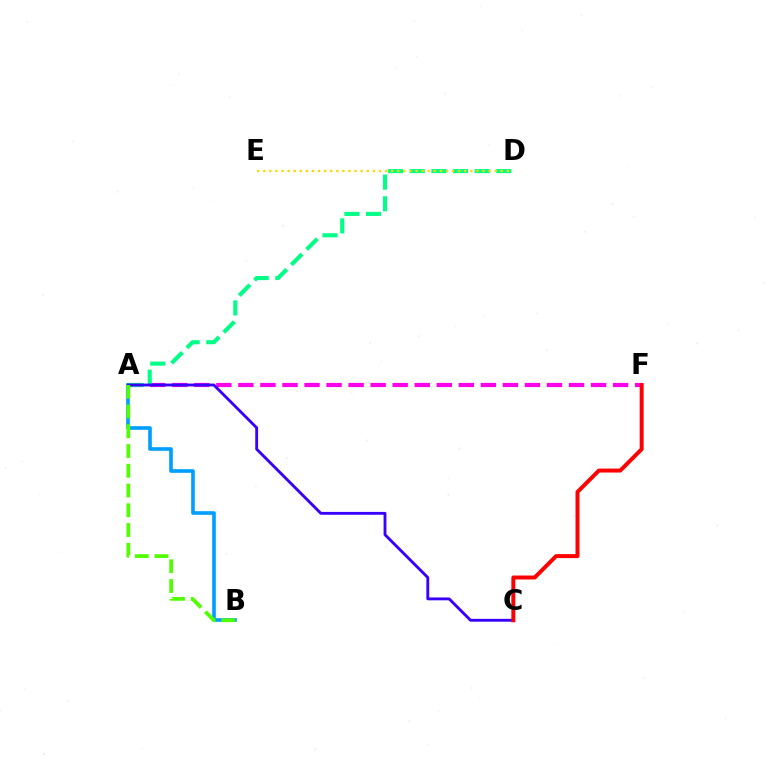{('A', 'F'): [{'color': '#ff00ed', 'line_style': 'dashed', 'thickness': 2.99}], ('A', 'B'): [{'color': '#009eff', 'line_style': 'solid', 'thickness': 2.62}, {'color': '#4fff00', 'line_style': 'dashed', 'thickness': 2.68}], ('A', 'D'): [{'color': '#00ff86', 'line_style': 'dashed', 'thickness': 2.94}], ('A', 'C'): [{'color': '#3700ff', 'line_style': 'solid', 'thickness': 2.05}], ('C', 'F'): [{'color': '#ff0000', 'line_style': 'solid', 'thickness': 2.86}], ('D', 'E'): [{'color': '#ffd500', 'line_style': 'dotted', 'thickness': 1.65}]}